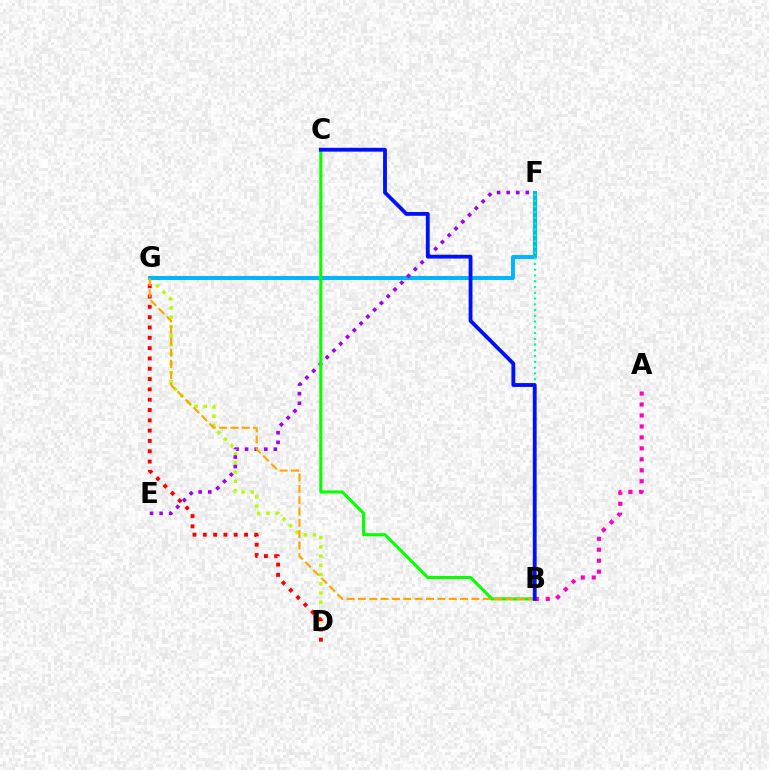{('D', 'G'): [{'color': '#b3ff00', 'line_style': 'dotted', 'thickness': 2.51}, {'color': '#ff0000', 'line_style': 'dotted', 'thickness': 2.8}], ('F', 'G'): [{'color': '#00b5ff', 'line_style': 'solid', 'thickness': 2.85}], ('B', 'F'): [{'color': '#00ff9d', 'line_style': 'dotted', 'thickness': 1.56}], ('E', 'F'): [{'color': '#9b00ff', 'line_style': 'dotted', 'thickness': 2.6}], ('A', 'B'): [{'color': '#ff00bd', 'line_style': 'dotted', 'thickness': 2.98}], ('B', 'C'): [{'color': '#08ff00', 'line_style': 'solid', 'thickness': 2.21}, {'color': '#0010ff', 'line_style': 'solid', 'thickness': 2.76}], ('B', 'G'): [{'color': '#ffa500', 'line_style': 'dashed', 'thickness': 1.54}]}